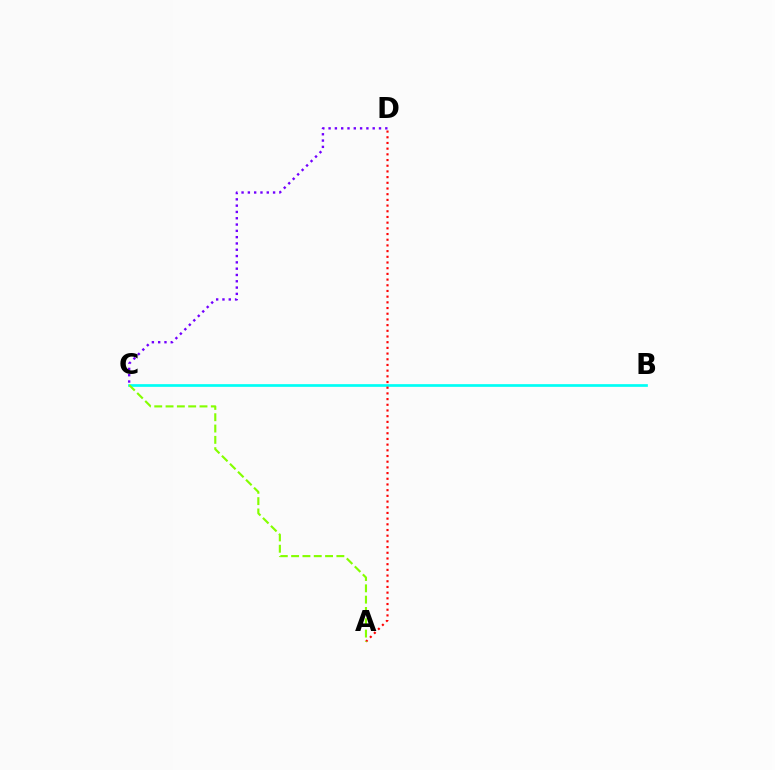{('B', 'C'): [{'color': '#00fff6', 'line_style': 'solid', 'thickness': 1.95}], ('A', 'D'): [{'color': '#ff0000', 'line_style': 'dotted', 'thickness': 1.55}], ('C', 'D'): [{'color': '#7200ff', 'line_style': 'dotted', 'thickness': 1.71}], ('A', 'C'): [{'color': '#84ff00', 'line_style': 'dashed', 'thickness': 1.54}]}